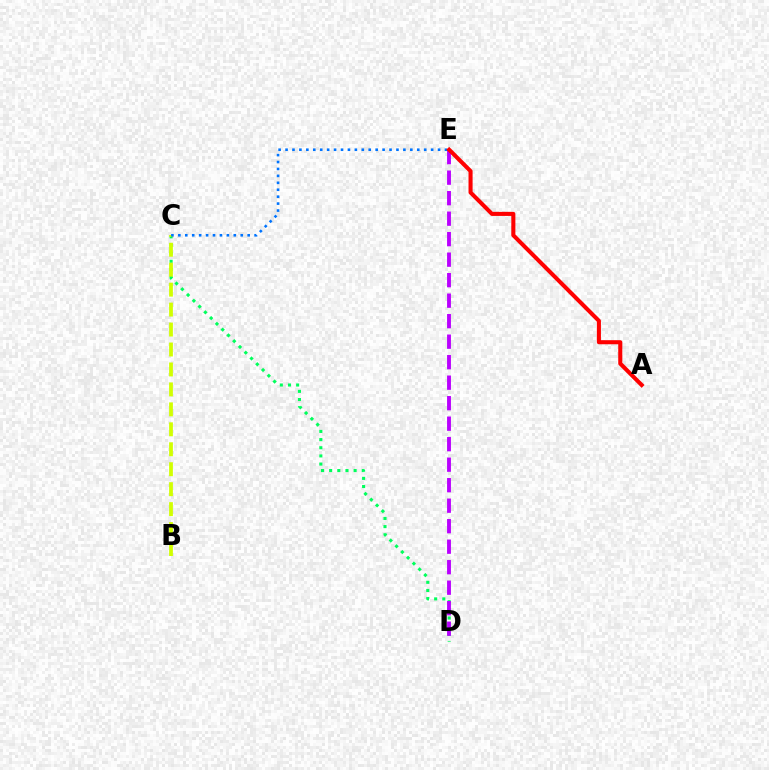{('C', 'D'): [{'color': '#00ff5c', 'line_style': 'dotted', 'thickness': 2.22}], ('D', 'E'): [{'color': '#b900ff', 'line_style': 'dashed', 'thickness': 2.79}], ('B', 'C'): [{'color': '#d1ff00', 'line_style': 'dashed', 'thickness': 2.71}], ('C', 'E'): [{'color': '#0074ff', 'line_style': 'dotted', 'thickness': 1.88}], ('A', 'E'): [{'color': '#ff0000', 'line_style': 'solid', 'thickness': 2.93}]}